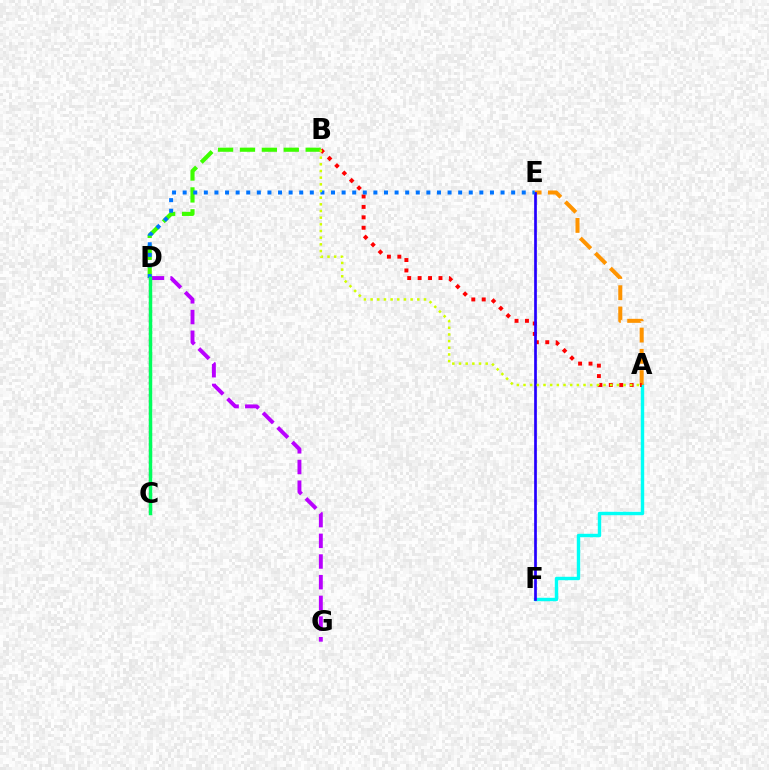{('D', 'G'): [{'color': '#b900ff', 'line_style': 'dashed', 'thickness': 2.81}], ('B', 'D'): [{'color': '#3dff00', 'line_style': 'dashed', 'thickness': 2.98}], ('A', 'F'): [{'color': '#00fff6', 'line_style': 'solid', 'thickness': 2.46}], ('A', 'E'): [{'color': '#ff9400', 'line_style': 'dashed', 'thickness': 2.89}], ('C', 'D'): [{'color': '#ff00ac', 'line_style': 'dotted', 'thickness': 1.67}, {'color': '#00ff5c', 'line_style': 'solid', 'thickness': 2.5}], ('A', 'B'): [{'color': '#ff0000', 'line_style': 'dotted', 'thickness': 2.83}, {'color': '#d1ff00', 'line_style': 'dotted', 'thickness': 1.81}], ('E', 'F'): [{'color': '#2500ff', 'line_style': 'solid', 'thickness': 1.95}], ('D', 'E'): [{'color': '#0074ff', 'line_style': 'dotted', 'thickness': 2.88}]}